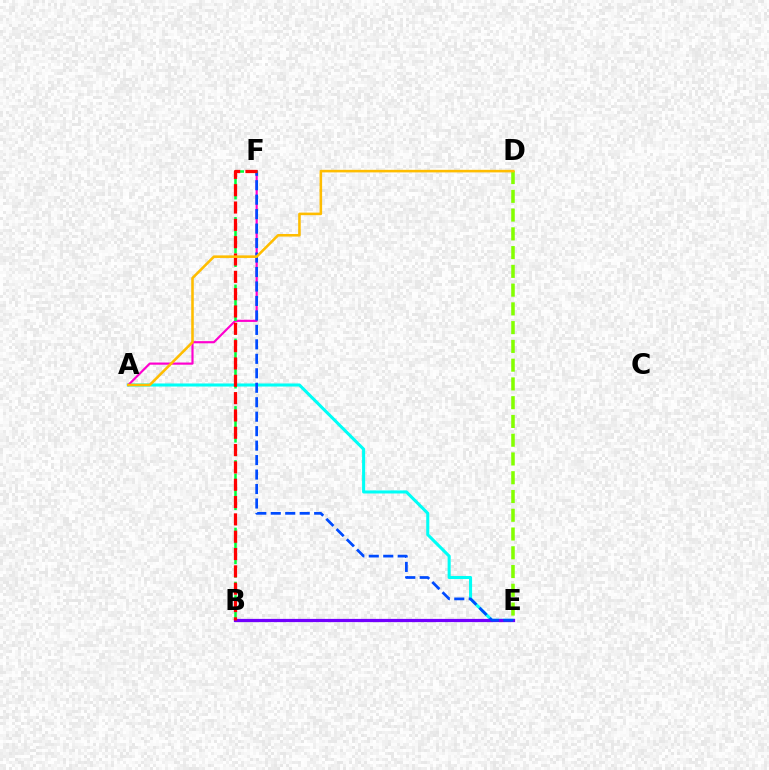{('A', 'E'): [{'color': '#00fff6', 'line_style': 'solid', 'thickness': 2.21}], ('A', 'F'): [{'color': '#ff00cf', 'line_style': 'solid', 'thickness': 1.57}], ('D', 'E'): [{'color': '#84ff00', 'line_style': 'dashed', 'thickness': 2.55}], ('B', 'E'): [{'color': '#7200ff', 'line_style': 'solid', 'thickness': 2.32}], ('E', 'F'): [{'color': '#004bff', 'line_style': 'dashed', 'thickness': 1.97}], ('B', 'F'): [{'color': '#00ff39', 'line_style': 'dashed', 'thickness': 1.83}, {'color': '#ff0000', 'line_style': 'dashed', 'thickness': 2.35}], ('A', 'D'): [{'color': '#ffbd00', 'line_style': 'solid', 'thickness': 1.85}]}